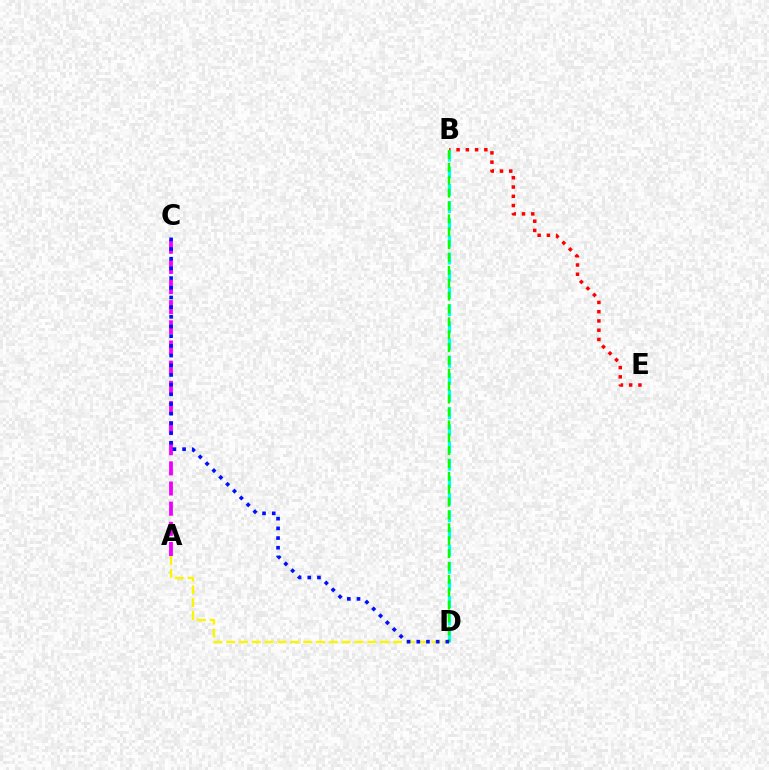{('A', 'C'): [{'color': '#ee00ff', 'line_style': 'dashed', 'thickness': 2.74}], ('B', 'E'): [{'color': '#ff0000', 'line_style': 'dotted', 'thickness': 2.52}], ('A', 'D'): [{'color': '#fcf500', 'line_style': 'dashed', 'thickness': 1.74}], ('B', 'D'): [{'color': '#00fff6', 'line_style': 'dashed', 'thickness': 2.33}, {'color': '#08ff00', 'line_style': 'dashed', 'thickness': 1.75}], ('C', 'D'): [{'color': '#0010ff', 'line_style': 'dotted', 'thickness': 2.63}]}